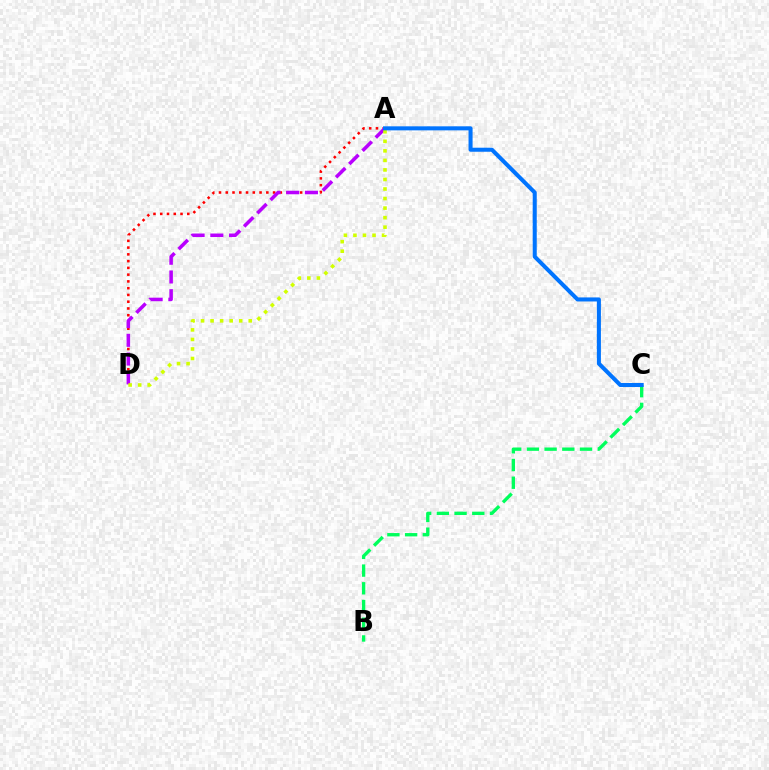{('A', 'D'): [{'color': '#ff0000', 'line_style': 'dotted', 'thickness': 1.84}, {'color': '#b900ff', 'line_style': 'dashed', 'thickness': 2.54}, {'color': '#d1ff00', 'line_style': 'dotted', 'thickness': 2.59}], ('B', 'C'): [{'color': '#00ff5c', 'line_style': 'dashed', 'thickness': 2.41}], ('A', 'C'): [{'color': '#0074ff', 'line_style': 'solid', 'thickness': 2.91}]}